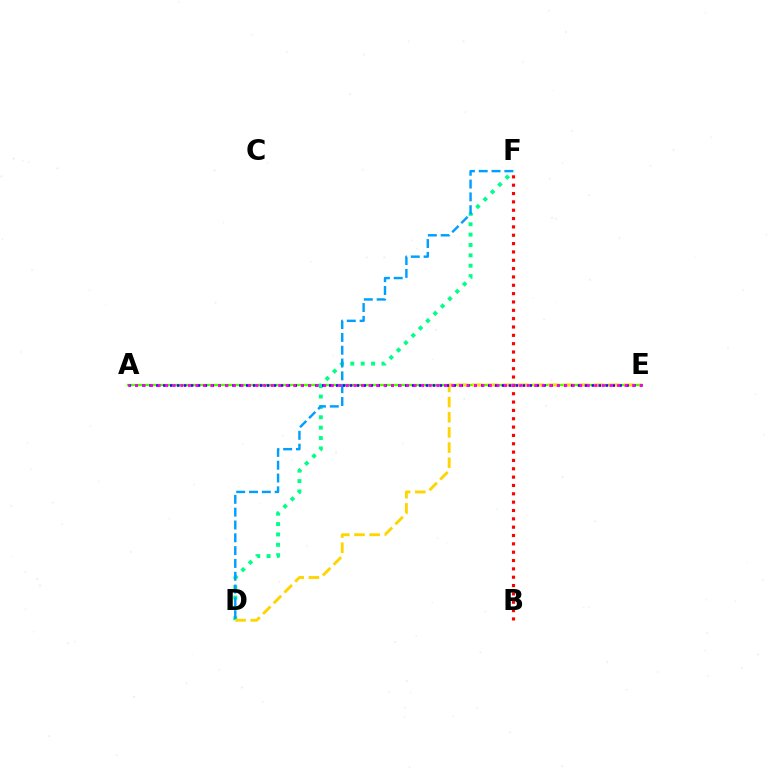{('A', 'E'): [{'color': '#4fff00', 'line_style': 'solid', 'thickness': 1.68}, {'color': '#3700ff', 'line_style': 'dotted', 'thickness': 1.88}, {'color': '#ff00ed', 'line_style': 'dotted', 'thickness': 2.05}], ('D', 'F'): [{'color': '#00ff86', 'line_style': 'dotted', 'thickness': 2.82}, {'color': '#009eff', 'line_style': 'dashed', 'thickness': 1.74}], ('B', 'F'): [{'color': '#ff0000', 'line_style': 'dotted', 'thickness': 2.27}], ('D', 'E'): [{'color': '#ffd500', 'line_style': 'dashed', 'thickness': 2.06}]}